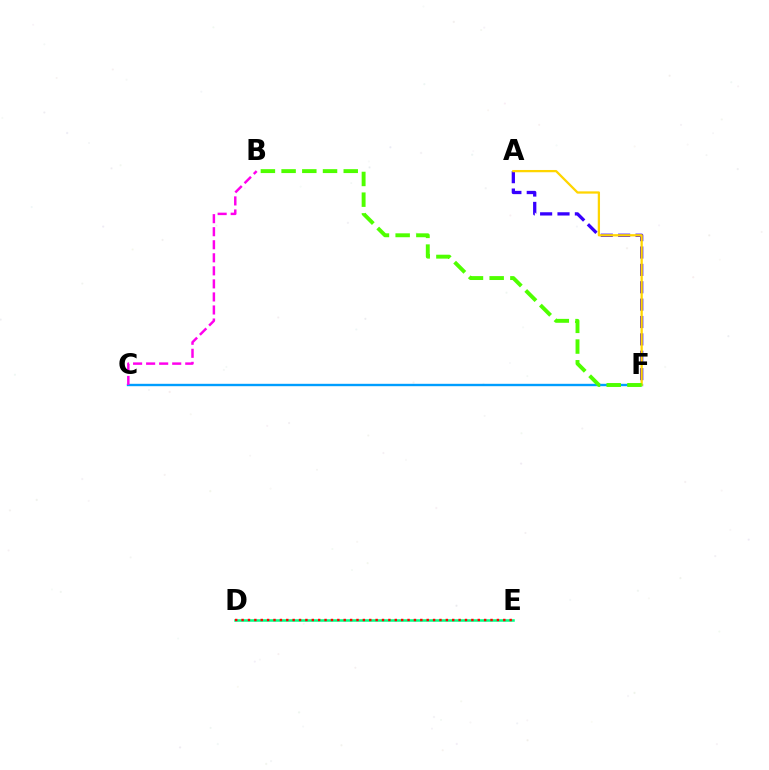{('D', 'E'): [{'color': '#00ff86', 'line_style': 'solid', 'thickness': 1.82}, {'color': '#ff0000', 'line_style': 'dotted', 'thickness': 1.73}], ('A', 'F'): [{'color': '#3700ff', 'line_style': 'dashed', 'thickness': 2.36}, {'color': '#ffd500', 'line_style': 'solid', 'thickness': 1.63}], ('C', 'F'): [{'color': '#009eff', 'line_style': 'solid', 'thickness': 1.71}], ('B', 'C'): [{'color': '#ff00ed', 'line_style': 'dashed', 'thickness': 1.77}], ('B', 'F'): [{'color': '#4fff00', 'line_style': 'dashed', 'thickness': 2.81}]}